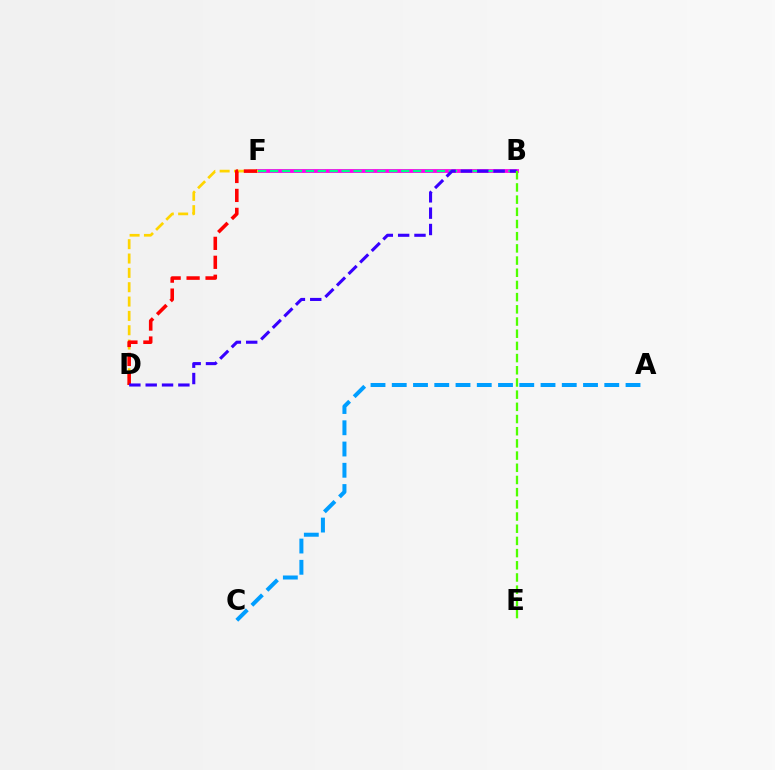{('B', 'F'): [{'color': '#ff00ed', 'line_style': 'solid', 'thickness': 2.75}, {'color': '#00ff86', 'line_style': 'dashed', 'thickness': 1.62}], ('D', 'F'): [{'color': '#ffd500', 'line_style': 'dashed', 'thickness': 1.95}, {'color': '#ff0000', 'line_style': 'dashed', 'thickness': 2.58}], ('B', 'D'): [{'color': '#3700ff', 'line_style': 'dashed', 'thickness': 2.22}], ('B', 'E'): [{'color': '#4fff00', 'line_style': 'dashed', 'thickness': 1.66}], ('A', 'C'): [{'color': '#009eff', 'line_style': 'dashed', 'thickness': 2.89}]}